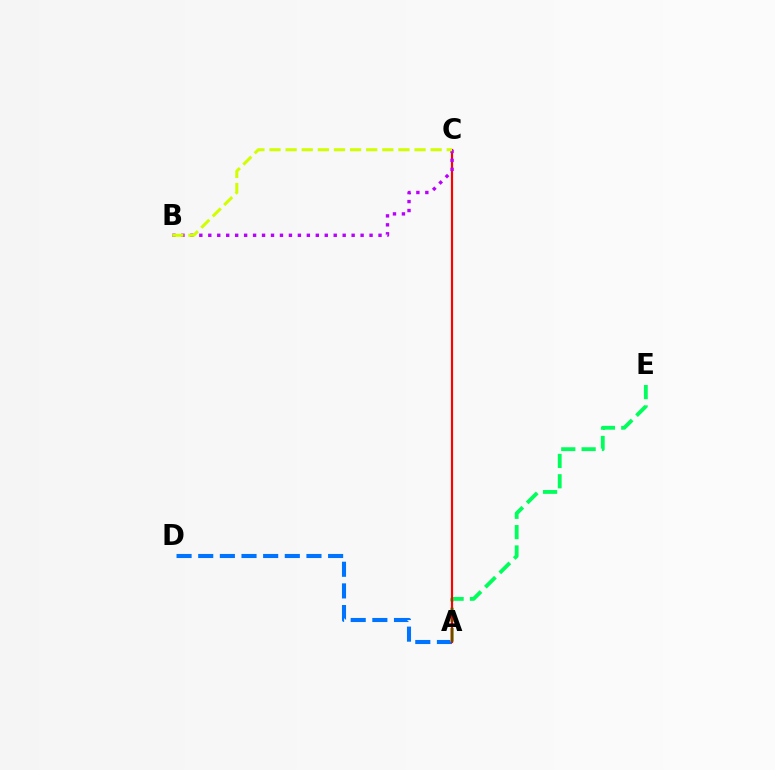{('A', 'D'): [{'color': '#0074ff', 'line_style': 'dashed', 'thickness': 2.94}], ('A', 'E'): [{'color': '#00ff5c', 'line_style': 'dashed', 'thickness': 2.76}], ('A', 'C'): [{'color': '#ff0000', 'line_style': 'solid', 'thickness': 1.57}], ('B', 'C'): [{'color': '#b900ff', 'line_style': 'dotted', 'thickness': 2.43}, {'color': '#d1ff00', 'line_style': 'dashed', 'thickness': 2.19}]}